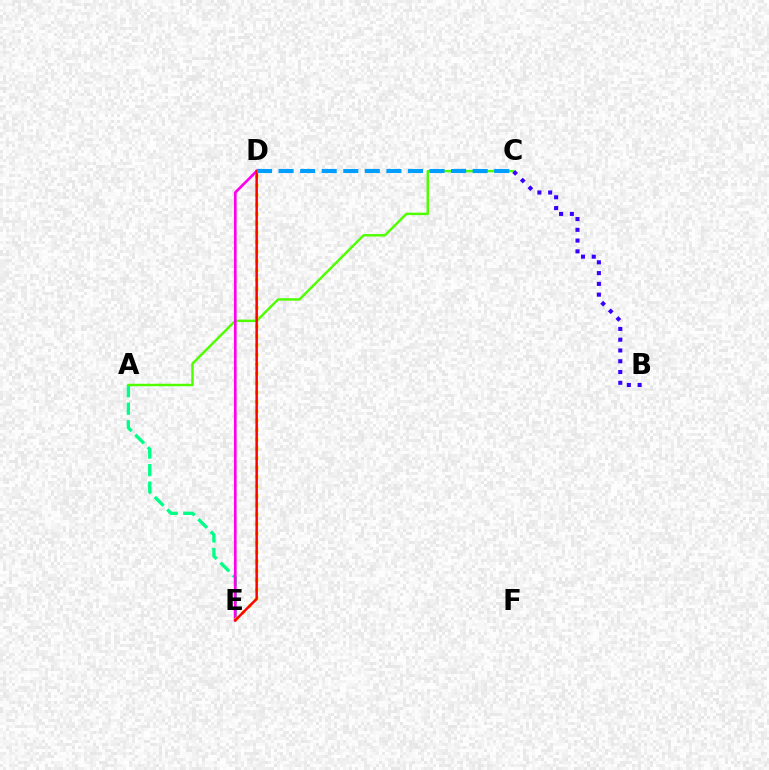{('A', 'E'): [{'color': '#00ff86', 'line_style': 'dashed', 'thickness': 2.39}], ('A', 'C'): [{'color': '#4fff00', 'line_style': 'solid', 'thickness': 1.76}], ('D', 'E'): [{'color': '#ff00ed', 'line_style': 'solid', 'thickness': 1.94}, {'color': '#ffd500', 'line_style': 'dotted', 'thickness': 2.55}, {'color': '#ff0000', 'line_style': 'solid', 'thickness': 1.78}], ('C', 'D'): [{'color': '#009eff', 'line_style': 'dashed', 'thickness': 2.93}], ('B', 'C'): [{'color': '#3700ff', 'line_style': 'dotted', 'thickness': 2.93}]}